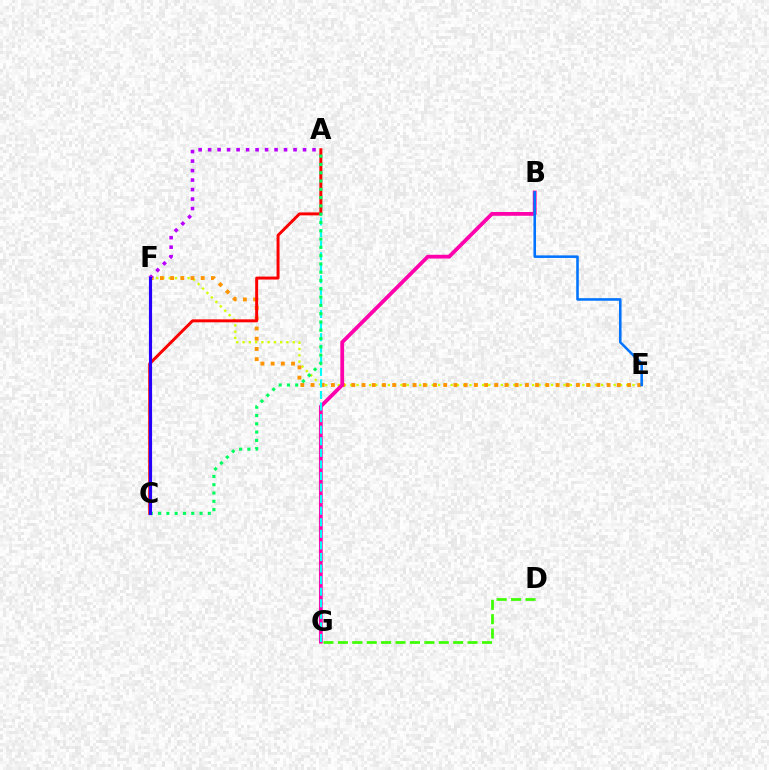{('E', 'F'): [{'color': '#d1ff00', 'line_style': 'dotted', 'thickness': 1.7}, {'color': '#ff9400', 'line_style': 'dotted', 'thickness': 2.77}], ('B', 'G'): [{'color': '#ff00ac', 'line_style': 'solid', 'thickness': 2.71}], ('D', 'G'): [{'color': '#3dff00', 'line_style': 'dashed', 'thickness': 1.96}], ('A', 'G'): [{'color': '#00fff6', 'line_style': 'dashed', 'thickness': 1.57}], ('A', 'F'): [{'color': '#b900ff', 'line_style': 'dotted', 'thickness': 2.58}], ('B', 'E'): [{'color': '#0074ff', 'line_style': 'solid', 'thickness': 1.85}], ('A', 'C'): [{'color': '#ff0000', 'line_style': 'solid', 'thickness': 2.13}, {'color': '#00ff5c', 'line_style': 'dotted', 'thickness': 2.25}], ('C', 'F'): [{'color': '#2500ff', 'line_style': 'solid', 'thickness': 2.26}]}